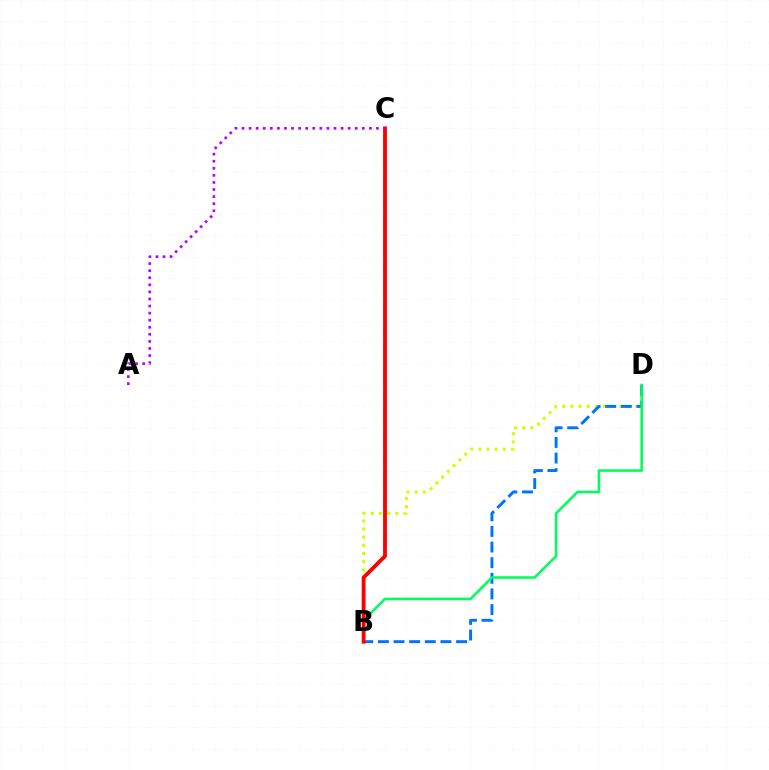{('B', 'D'): [{'color': '#d1ff00', 'line_style': 'dotted', 'thickness': 2.21}, {'color': '#0074ff', 'line_style': 'dashed', 'thickness': 2.12}, {'color': '#00ff5c', 'line_style': 'solid', 'thickness': 1.85}], ('B', 'C'): [{'color': '#ff0000', 'line_style': 'solid', 'thickness': 2.76}], ('A', 'C'): [{'color': '#b900ff', 'line_style': 'dotted', 'thickness': 1.92}]}